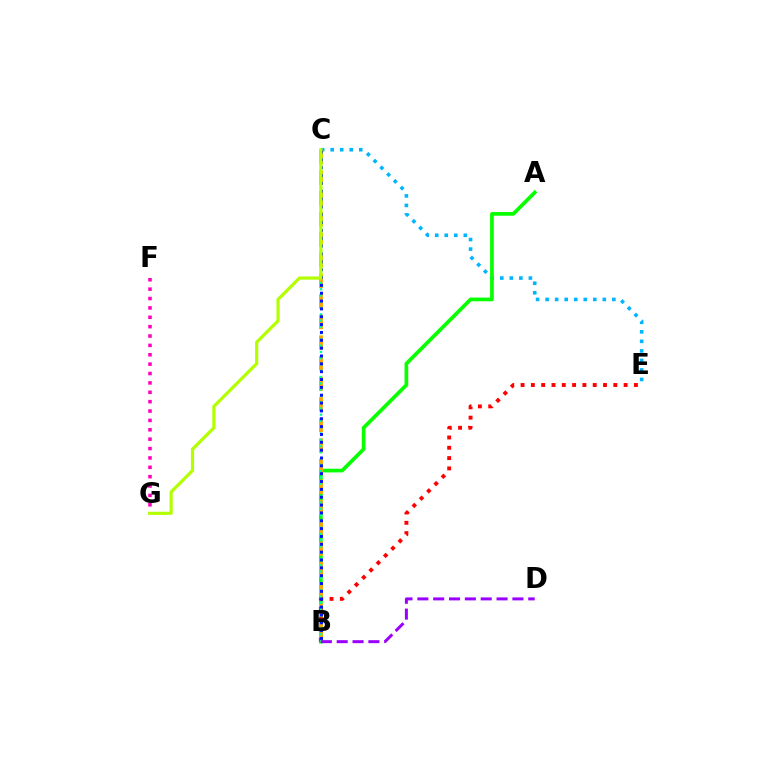{('C', 'E'): [{'color': '#00b5ff', 'line_style': 'dotted', 'thickness': 2.59}], ('A', 'B'): [{'color': '#08ff00', 'line_style': 'solid', 'thickness': 2.68}], ('F', 'G'): [{'color': '#ff00bd', 'line_style': 'dotted', 'thickness': 2.55}], ('B', 'C'): [{'color': '#ffa500', 'line_style': 'dashed', 'thickness': 2.8}, {'color': '#00ff9d', 'line_style': 'dotted', 'thickness': 1.7}, {'color': '#0010ff', 'line_style': 'dotted', 'thickness': 2.13}], ('B', 'E'): [{'color': '#ff0000', 'line_style': 'dotted', 'thickness': 2.8}], ('C', 'G'): [{'color': '#b3ff00', 'line_style': 'solid', 'thickness': 2.3}], ('B', 'D'): [{'color': '#9b00ff', 'line_style': 'dashed', 'thickness': 2.15}]}